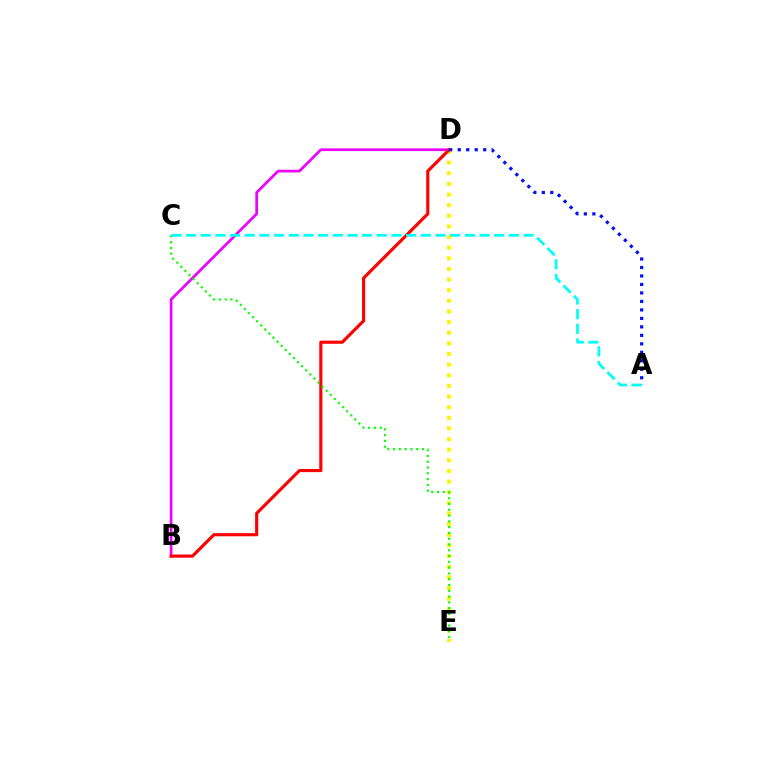{('B', 'D'): [{'color': '#ee00ff', 'line_style': 'solid', 'thickness': 1.94}, {'color': '#ff0000', 'line_style': 'solid', 'thickness': 2.26}], ('D', 'E'): [{'color': '#fcf500', 'line_style': 'dotted', 'thickness': 2.89}], ('C', 'E'): [{'color': '#08ff00', 'line_style': 'dotted', 'thickness': 1.57}], ('A', 'D'): [{'color': '#0010ff', 'line_style': 'dotted', 'thickness': 2.3}], ('A', 'C'): [{'color': '#00fff6', 'line_style': 'dashed', 'thickness': 1.99}]}